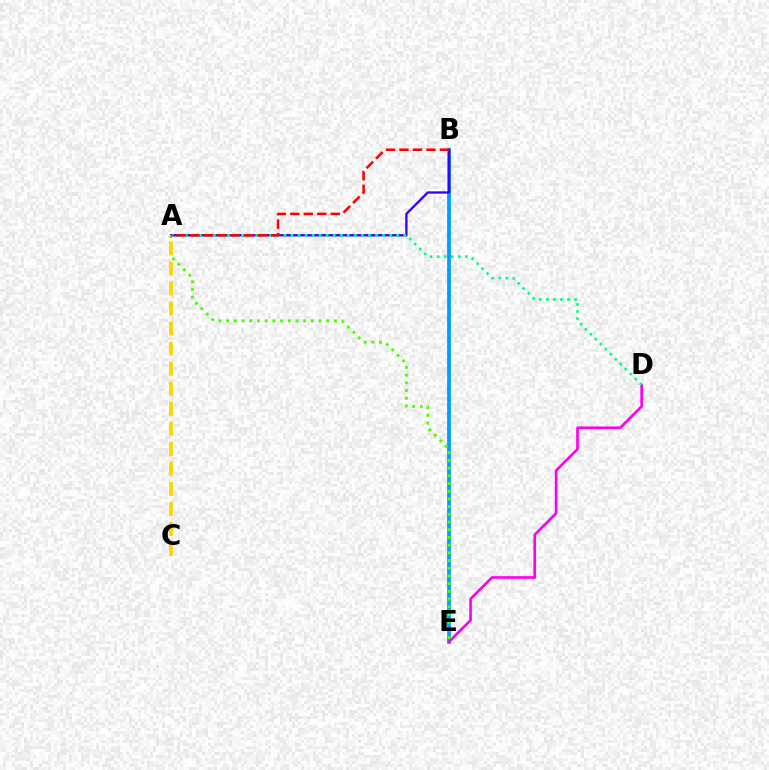{('B', 'E'): [{'color': '#009eff', 'line_style': 'solid', 'thickness': 2.72}], ('D', 'E'): [{'color': '#ff00ed', 'line_style': 'solid', 'thickness': 1.9}], ('A', 'B'): [{'color': '#3700ff', 'line_style': 'solid', 'thickness': 1.67}, {'color': '#ff0000', 'line_style': 'dashed', 'thickness': 1.83}], ('A', 'E'): [{'color': '#4fff00', 'line_style': 'dotted', 'thickness': 2.09}], ('A', 'D'): [{'color': '#00ff86', 'line_style': 'dotted', 'thickness': 1.92}], ('A', 'C'): [{'color': '#ffd500', 'line_style': 'dashed', 'thickness': 2.72}]}